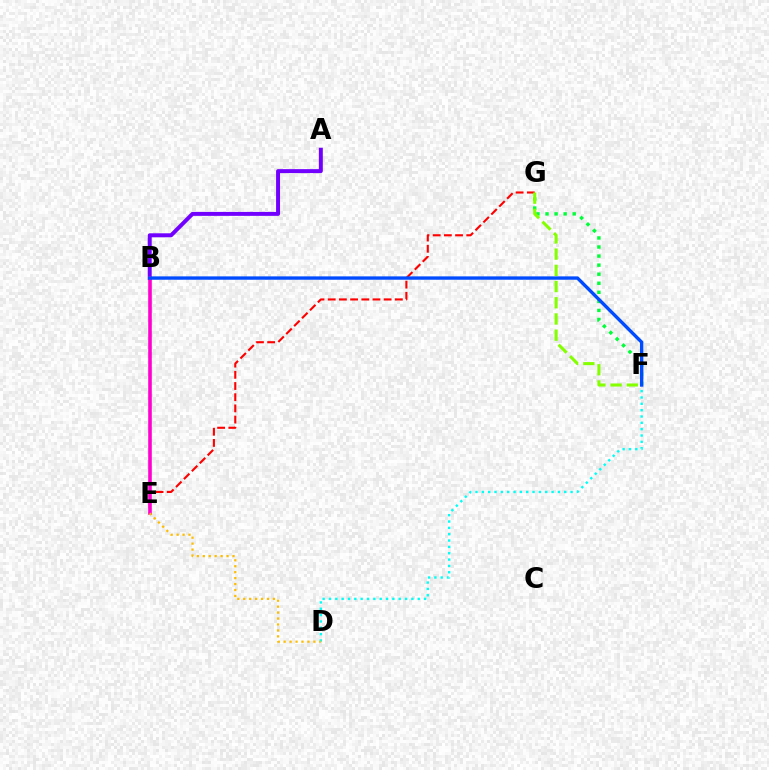{('A', 'B'): [{'color': '#7200ff', 'line_style': 'solid', 'thickness': 2.85}], ('F', 'G'): [{'color': '#00ff39', 'line_style': 'dotted', 'thickness': 2.46}, {'color': '#84ff00', 'line_style': 'dashed', 'thickness': 2.2}], ('E', 'G'): [{'color': '#ff0000', 'line_style': 'dashed', 'thickness': 1.52}], ('D', 'F'): [{'color': '#00fff6', 'line_style': 'dotted', 'thickness': 1.72}], ('B', 'E'): [{'color': '#ff00cf', 'line_style': 'solid', 'thickness': 2.59}], ('D', 'E'): [{'color': '#ffbd00', 'line_style': 'dotted', 'thickness': 1.61}], ('B', 'F'): [{'color': '#004bff', 'line_style': 'solid', 'thickness': 2.43}]}